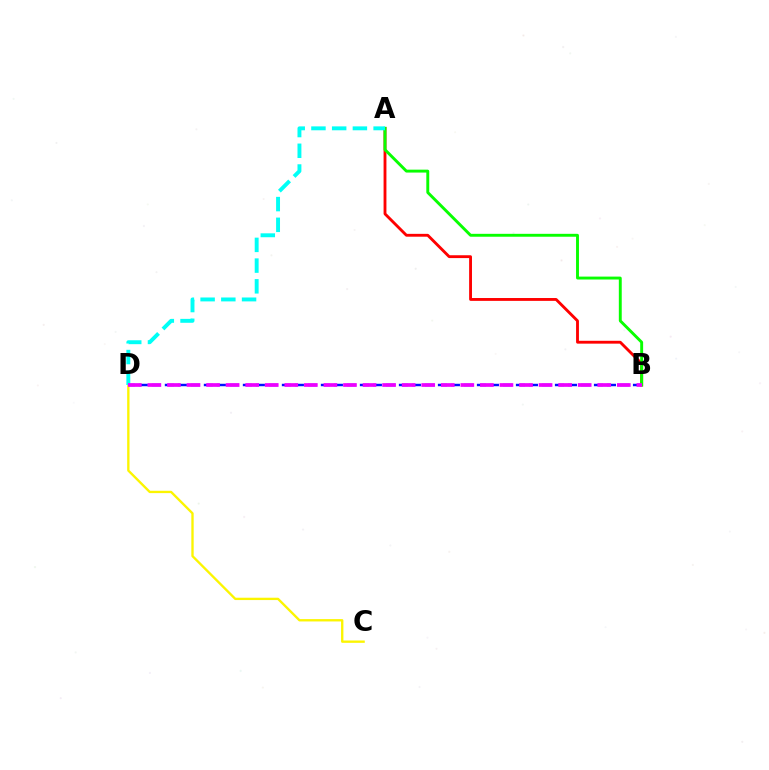{('B', 'D'): [{'color': '#0010ff', 'line_style': 'dashed', 'thickness': 1.77}, {'color': '#ee00ff', 'line_style': 'dashed', 'thickness': 2.66}], ('A', 'B'): [{'color': '#ff0000', 'line_style': 'solid', 'thickness': 2.05}, {'color': '#08ff00', 'line_style': 'solid', 'thickness': 2.09}], ('C', 'D'): [{'color': '#fcf500', 'line_style': 'solid', 'thickness': 1.69}], ('A', 'D'): [{'color': '#00fff6', 'line_style': 'dashed', 'thickness': 2.82}]}